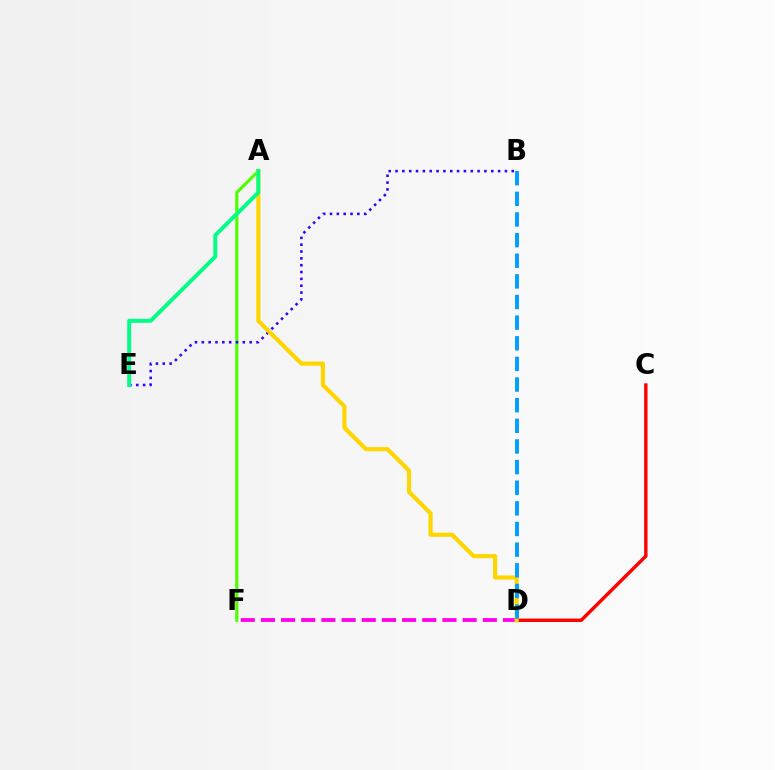{('C', 'D'): [{'color': '#ff0000', 'line_style': 'solid', 'thickness': 2.45}], ('D', 'F'): [{'color': '#ff00ed', 'line_style': 'dashed', 'thickness': 2.74}], ('A', 'F'): [{'color': '#4fff00', 'line_style': 'solid', 'thickness': 2.29}], ('B', 'E'): [{'color': '#3700ff', 'line_style': 'dotted', 'thickness': 1.86}], ('A', 'D'): [{'color': '#ffd500', 'line_style': 'solid', 'thickness': 2.99}], ('A', 'E'): [{'color': '#00ff86', 'line_style': 'solid', 'thickness': 2.82}], ('B', 'D'): [{'color': '#009eff', 'line_style': 'dashed', 'thickness': 2.8}]}